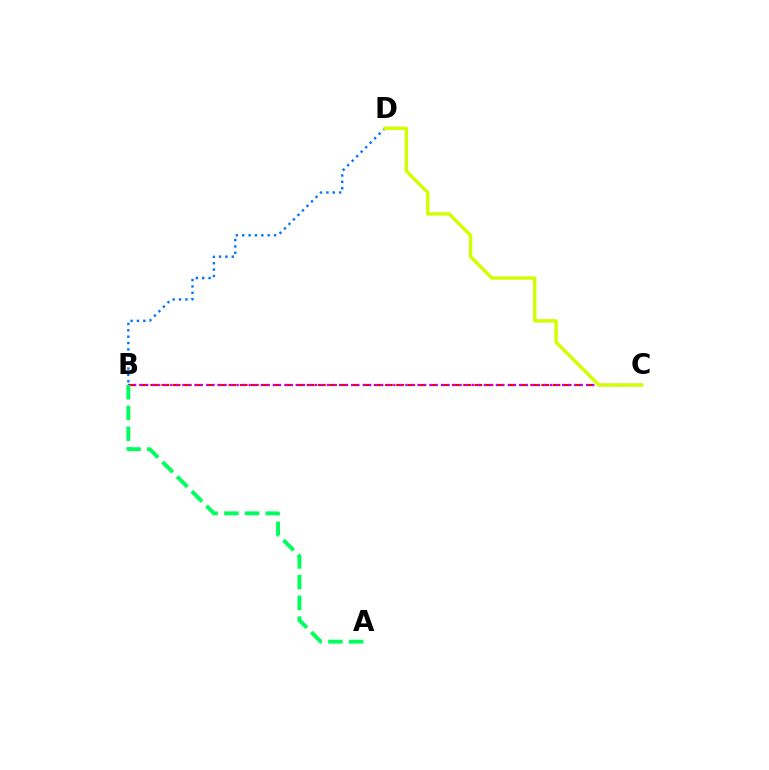{('B', 'D'): [{'color': '#0074ff', 'line_style': 'dotted', 'thickness': 1.73}], ('B', 'C'): [{'color': '#ff0000', 'line_style': 'dashed', 'thickness': 1.52}, {'color': '#b900ff', 'line_style': 'dotted', 'thickness': 1.64}], ('C', 'D'): [{'color': '#d1ff00', 'line_style': 'solid', 'thickness': 2.46}], ('A', 'B'): [{'color': '#00ff5c', 'line_style': 'dashed', 'thickness': 2.82}]}